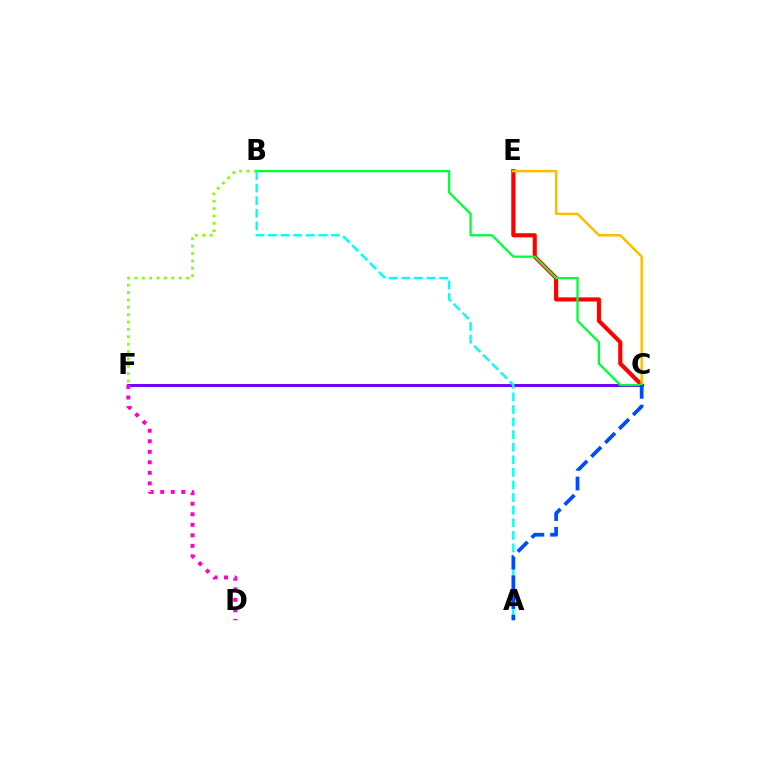{('C', 'E'): [{'color': '#ff0000', 'line_style': 'solid', 'thickness': 2.97}, {'color': '#ffbd00', 'line_style': 'solid', 'thickness': 1.79}], ('C', 'F'): [{'color': '#7200ff', 'line_style': 'solid', 'thickness': 2.12}], ('D', 'F'): [{'color': '#ff00cf', 'line_style': 'dotted', 'thickness': 2.86}], ('B', 'F'): [{'color': '#84ff00', 'line_style': 'dotted', 'thickness': 2.0}], ('B', 'C'): [{'color': '#00ff39', 'line_style': 'solid', 'thickness': 1.64}], ('A', 'B'): [{'color': '#00fff6', 'line_style': 'dashed', 'thickness': 1.71}], ('A', 'C'): [{'color': '#004bff', 'line_style': 'dashed', 'thickness': 2.68}]}